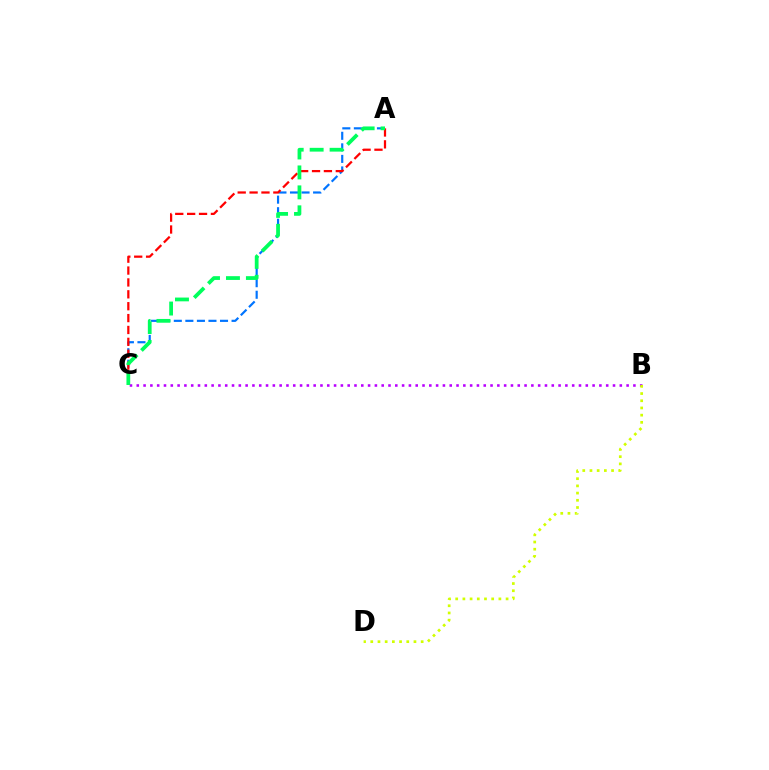{('A', 'C'): [{'color': '#0074ff', 'line_style': 'dashed', 'thickness': 1.57}, {'color': '#ff0000', 'line_style': 'dashed', 'thickness': 1.61}, {'color': '#00ff5c', 'line_style': 'dashed', 'thickness': 2.71}], ('B', 'C'): [{'color': '#b900ff', 'line_style': 'dotted', 'thickness': 1.85}], ('B', 'D'): [{'color': '#d1ff00', 'line_style': 'dotted', 'thickness': 1.96}]}